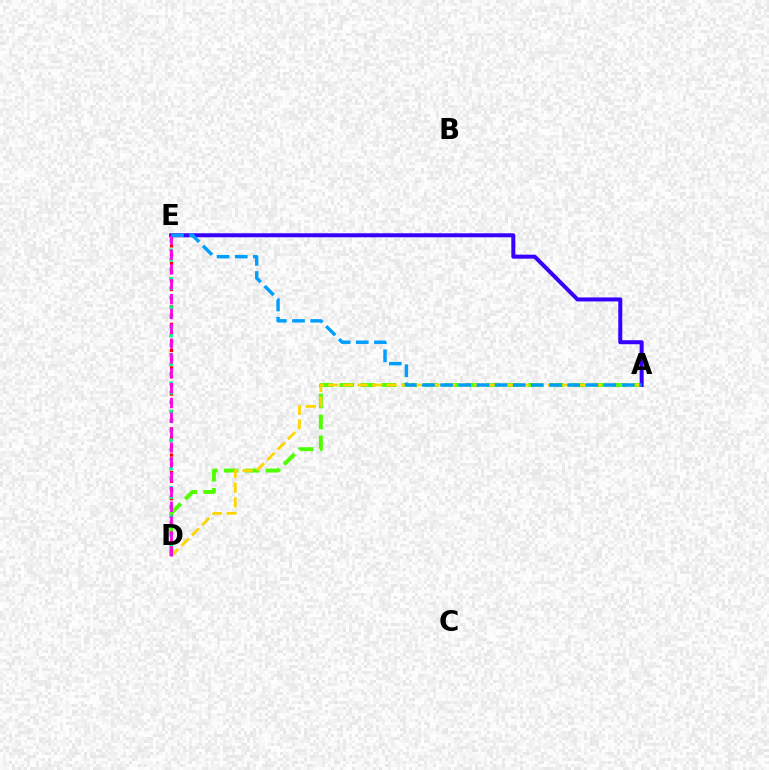{('A', 'D'): [{'color': '#4fff00', 'line_style': 'dashed', 'thickness': 2.85}, {'color': '#ffd500', 'line_style': 'dashed', 'thickness': 1.99}], ('D', 'E'): [{'color': '#ff0000', 'line_style': 'dotted', 'thickness': 2.37}, {'color': '#00ff86', 'line_style': 'dotted', 'thickness': 2.58}, {'color': '#ff00ed', 'line_style': 'dashed', 'thickness': 2.02}], ('A', 'E'): [{'color': '#3700ff', 'line_style': 'solid', 'thickness': 2.89}, {'color': '#009eff', 'line_style': 'dashed', 'thickness': 2.47}]}